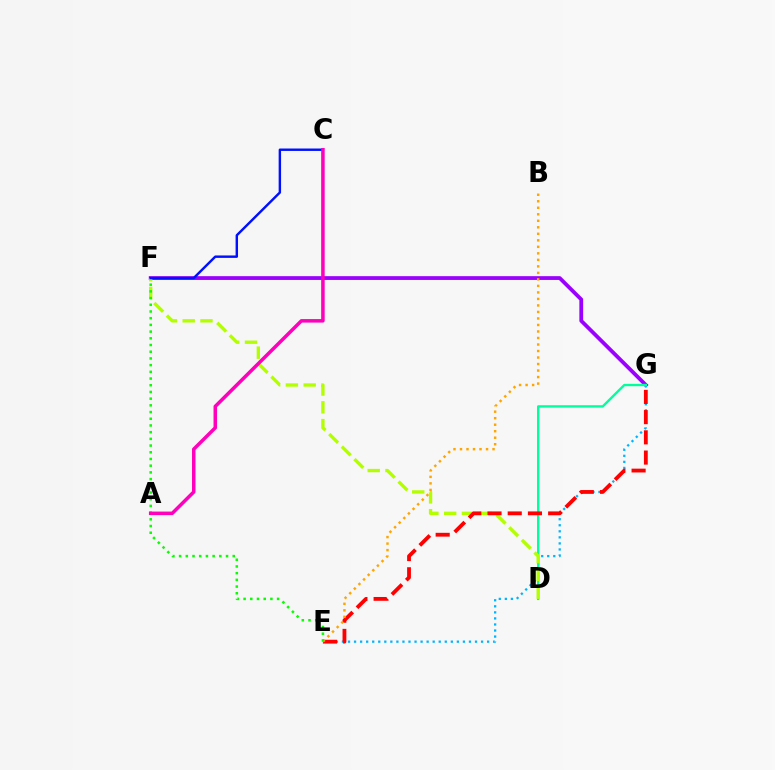{('F', 'G'): [{'color': '#9b00ff', 'line_style': 'solid', 'thickness': 2.73}], ('E', 'G'): [{'color': '#00b5ff', 'line_style': 'dotted', 'thickness': 1.64}, {'color': '#ff0000', 'line_style': 'dashed', 'thickness': 2.75}], ('D', 'G'): [{'color': '#00ff9d', 'line_style': 'solid', 'thickness': 1.69}], ('D', 'F'): [{'color': '#b3ff00', 'line_style': 'dashed', 'thickness': 2.42}], ('B', 'E'): [{'color': '#ffa500', 'line_style': 'dotted', 'thickness': 1.77}], ('E', 'F'): [{'color': '#08ff00', 'line_style': 'dotted', 'thickness': 1.82}], ('C', 'F'): [{'color': '#0010ff', 'line_style': 'solid', 'thickness': 1.75}], ('A', 'C'): [{'color': '#ff00bd', 'line_style': 'solid', 'thickness': 2.53}]}